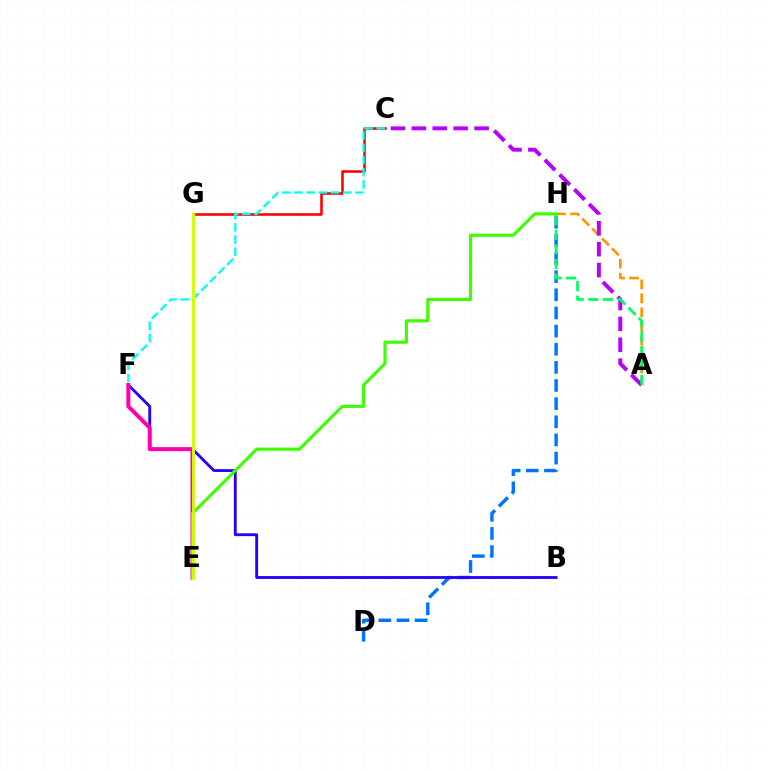{('D', 'H'): [{'color': '#0074ff', 'line_style': 'dashed', 'thickness': 2.46}], ('C', 'G'): [{'color': '#ff0000', 'line_style': 'solid', 'thickness': 1.85}], ('C', 'F'): [{'color': '#00fff6', 'line_style': 'dashed', 'thickness': 1.66}], ('A', 'H'): [{'color': '#ff9400', 'line_style': 'dashed', 'thickness': 1.9}, {'color': '#00ff5c', 'line_style': 'dashed', 'thickness': 1.98}], ('B', 'F'): [{'color': '#2500ff', 'line_style': 'solid', 'thickness': 2.05}], ('A', 'C'): [{'color': '#b900ff', 'line_style': 'dashed', 'thickness': 2.84}], ('E', 'F'): [{'color': '#ff00ac', 'line_style': 'solid', 'thickness': 2.87}], ('E', 'H'): [{'color': '#3dff00', 'line_style': 'solid', 'thickness': 2.26}], ('E', 'G'): [{'color': '#d1ff00', 'line_style': 'solid', 'thickness': 2.08}]}